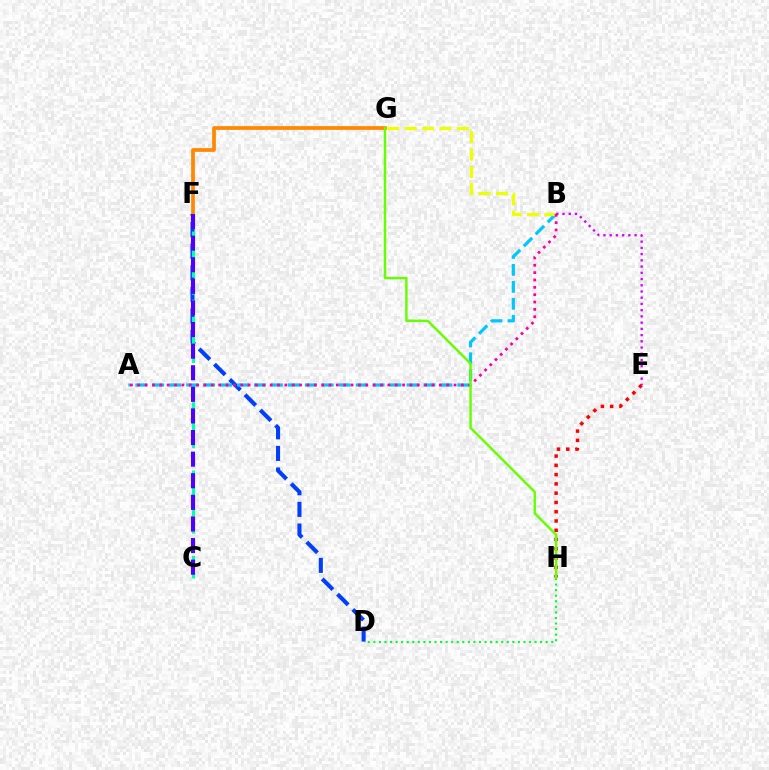{('D', 'F'): [{'color': '#003fff', 'line_style': 'dashed', 'thickness': 2.94}], ('C', 'F'): [{'color': '#00ffaf', 'line_style': 'dashed', 'thickness': 2.32}, {'color': '#4f00ff', 'line_style': 'dashed', 'thickness': 2.93}], ('A', 'B'): [{'color': '#00c7ff', 'line_style': 'dashed', 'thickness': 2.3}, {'color': '#ff00a0', 'line_style': 'dotted', 'thickness': 2.0}], ('F', 'G'): [{'color': '#ff8800', 'line_style': 'solid', 'thickness': 2.68}], ('D', 'H'): [{'color': '#00ff27', 'line_style': 'dotted', 'thickness': 1.51}], ('B', 'G'): [{'color': '#eeff00', 'line_style': 'dashed', 'thickness': 2.36}], ('E', 'H'): [{'color': '#ff0000', 'line_style': 'dotted', 'thickness': 2.52}], ('B', 'E'): [{'color': '#d600ff', 'line_style': 'dotted', 'thickness': 1.69}], ('G', 'H'): [{'color': '#66ff00', 'line_style': 'solid', 'thickness': 1.75}]}